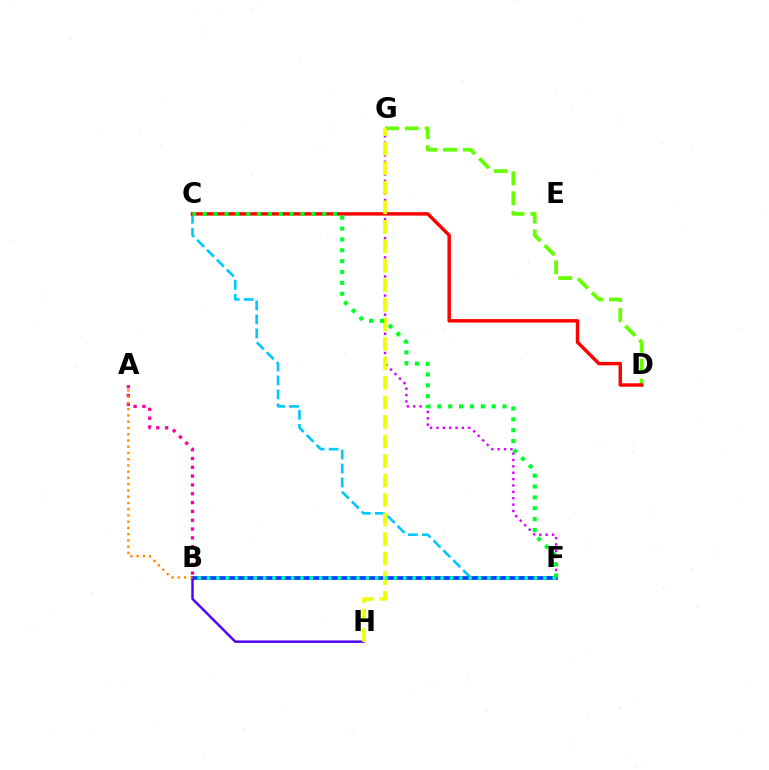{('C', 'F'): [{'color': '#00c7ff', 'line_style': 'dashed', 'thickness': 1.9}, {'color': '#00ff27', 'line_style': 'dotted', 'thickness': 2.95}], ('D', 'G'): [{'color': '#66ff00', 'line_style': 'dashed', 'thickness': 2.7}], ('F', 'G'): [{'color': '#d600ff', 'line_style': 'dotted', 'thickness': 1.73}], ('B', 'F'): [{'color': '#003fff', 'line_style': 'solid', 'thickness': 2.67}, {'color': '#00ffaf', 'line_style': 'dotted', 'thickness': 2.54}], ('B', 'H'): [{'color': '#4f00ff', 'line_style': 'solid', 'thickness': 1.76}], ('C', 'D'): [{'color': '#ff0000', 'line_style': 'solid', 'thickness': 2.49}], ('G', 'H'): [{'color': '#eeff00', 'line_style': 'dashed', 'thickness': 2.65}], ('A', 'B'): [{'color': '#ff00a0', 'line_style': 'dotted', 'thickness': 2.4}, {'color': '#ff8800', 'line_style': 'dotted', 'thickness': 1.7}]}